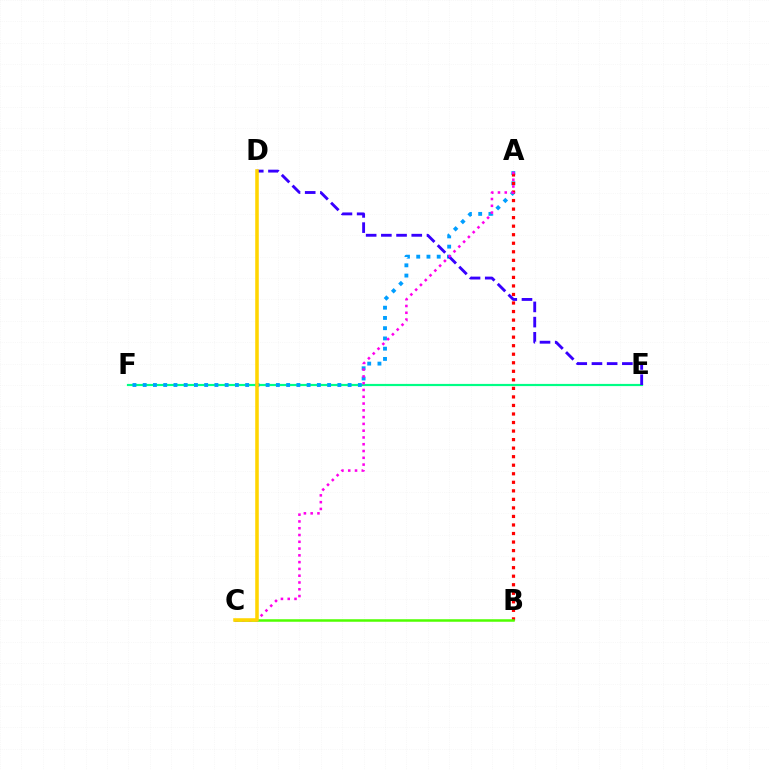{('E', 'F'): [{'color': '#00ff86', 'line_style': 'solid', 'thickness': 1.58}], ('A', 'F'): [{'color': '#009eff', 'line_style': 'dotted', 'thickness': 2.78}], ('A', 'B'): [{'color': '#ff0000', 'line_style': 'dotted', 'thickness': 2.32}], ('B', 'C'): [{'color': '#4fff00', 'line_style': 'solid', 'thickness': 1.81}], ('D', 'E'): [{'color': '#3700ff', 'line_style': 'dashed', 'thickness': 2.06}], ('A', 'C'): [{'color': '#ff00ed', 'line_style': 'dotted', 'thickness': 1.84}], ('C', 'D'): [{'color': '#ffd500', 'line_style': 'solid', 'thickness': 2.55}]}